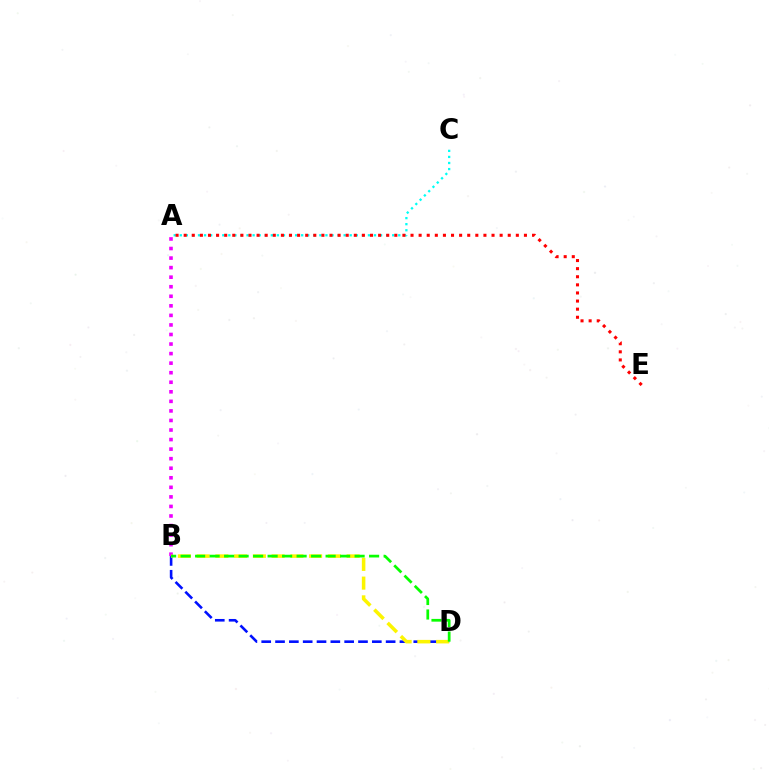{('B', 'D'): [{'color': '#0010ff', 'line_style': 'dashed', 'thickness': 1.88}, {'color': '#fcf500', 'line_style': 'dashed', 'thickness': 2.55}, {'color': '#08ff00', 'line_style': 'dashed', 'thickness': 1.97}], ('A', 'C'): [{'color': '#00fff6', 'line_style': 'dotted', 'thickness': 1.65}], ('A', 'B'): [{'color': '#ee00ff', 'line_style': 'dotted', 'thickness': 2.6}], ('A', 'E'): [{'color': '#ff0000', 'line_style': 'dotted', 'thickness': 2.2}]}